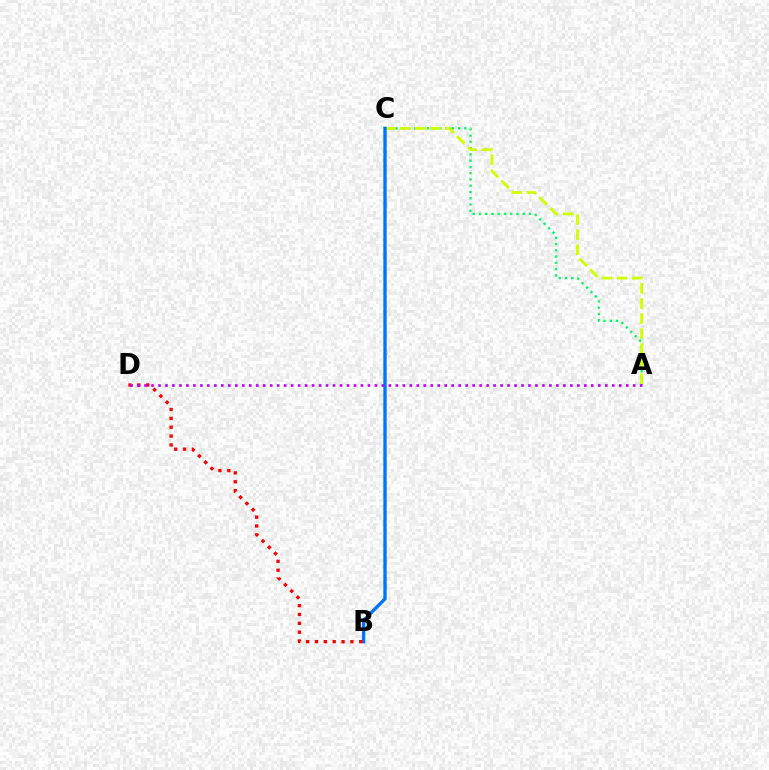{('A', 'C'): [{'color': '#00ff5c', 'line_style': 'dotted', 'thickness': 1.7}, {'color': '#d1ff00', 'line_style': 'dashed', 'thickness': 2.05}], ('B', 'C'): [{'color': '#0074ff', 'line_style': 'solid', 'thickness': 2.41}], ('B', 'D'): [{'color': '#ff0000', 'line_style': 'dotted', 'thickness': 2.4}], ('A', 'D'): [{'color': '#b900ff', 'line_style': 'dotted', 'thickness': 1.9}]}